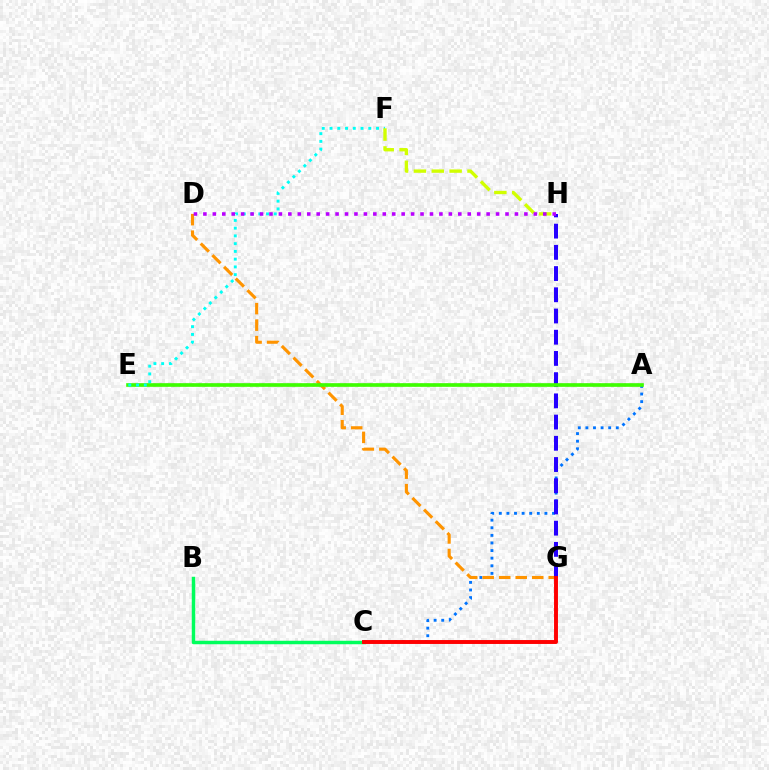{('A', 'E'): [{'color': '#ff00ac', 'line_style': 'dotted', 'thickness': 1.73}, {'color': '#3dff00', 'line_style': 'solid', 'thickness': 2.63}], ('A', 'C'): [{'color': '#0074ff', 'line_style': 'dotted', 'thickness': 2.06}], ('D', 'G'): [{'color': '#ff9400', 'line_style': 'dashed', 'thickness': 2.24}], ('G', 'H'): [{'color': '#2500ff', 'line_style': 'dashed', 'thickness': 2.88}], ('B', 'C'): [{'color': '#00ff5c', 'line_style': 'solid', 'thickness': 2.5}], ('E', 'F'): [{'color': '#00fff6', 'line_style': 'dotted', 'thickness': 2.11}], ('C', 'G'): [{'color': '#ff0000', 'line_style': 'solid', 'thickness': 2.82}], ('F', 'H'): [{'color': '#d1ff00', 'line_style': 'dashed', 'thickness': 2.43}], ('D', 'H'): [{'color': '#b900ff', 'line_style': 'dotted', 'thickness': 2.57}]}